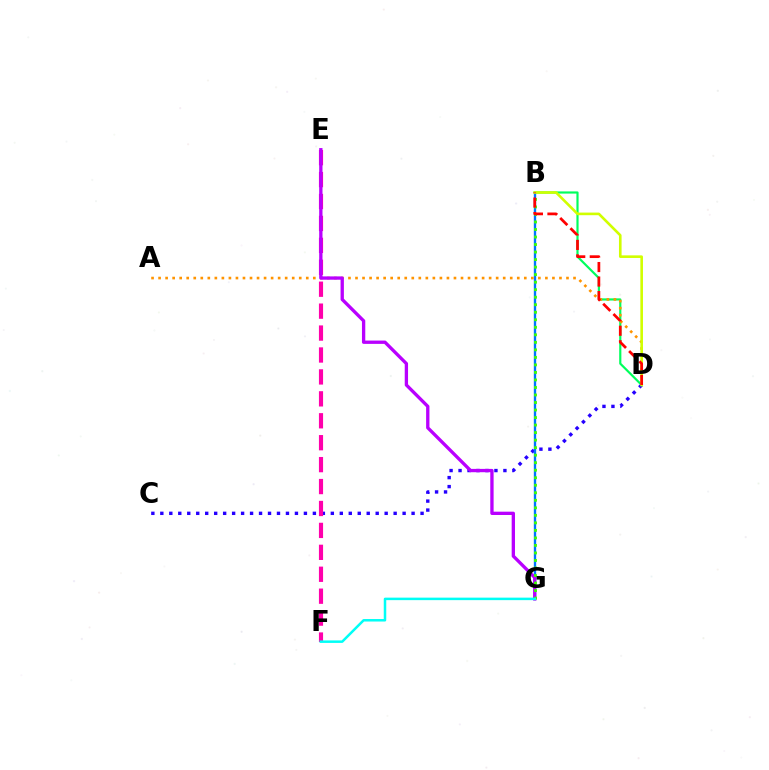{('C', 'D'): [{'color': '#2500ff', 'line_style': 'dotted', 'thickness': 2.44}], ('B', 'D'): [{'color': '#00ff5c', 'line_style': 'solid', 'thickness': 1.57}, {'color': '#d1ff00', 'line_style': 'solid', 'thickness': 1.88}, {'color': '#ff0000', 'line_style': 'dashed', 'thickness': 1.97}], ('E', 'F'): [{'color': '#ff00ac', 'line_style': 'dashed', 'thickness': 2.98}], ('B', 'G'): [{'color': '#0074ff', 'line_style': 'solid', 'thickness': 1.69}, {'color': '#3dff00', 'line_style': 'dotted', 'thickness': 2.04}], ('A', 'D'): [{'color': '#ff9400', 'line_style': 'dotted', 'thickness': 1.91}], ('E', 'G'): [{'color': '#b900ff', 'line_style': 'solid', 'thickness': 2.39}], ('F', 'G'): [{'color': '#00fff6', 'line_style': 'solid', 'thickness': 1.8}]}